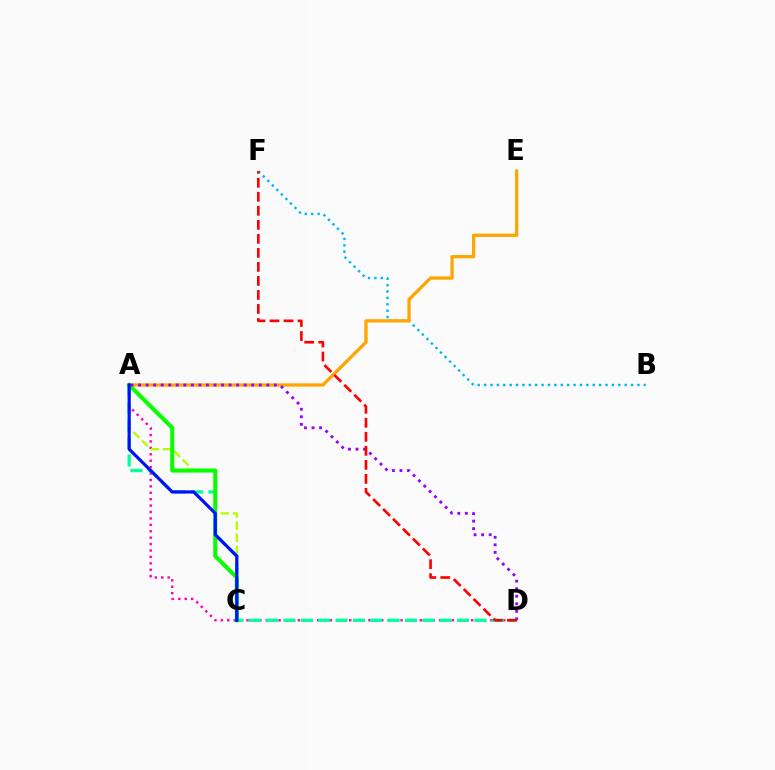{('A', 'D'): [{'color': '#ff00bd', 'line_style': 'dotted', 'thickness': 1.74}, {'color': '#00ff9d', 'line_style': 'dashed', 'thickness': 2.36}, {'color': '#9b00ff', 'line_style': 'dotted', 'thickness': 2.05}], ('A', 'C'): [{'color': '#b3ff00', 'line_style': 'dashed', 'thickness': 1.65}, {'color': '#08ff00', 'line_style': 'solid', 'thickness': 2.91}, {'color': '#0010ff', 'line_style': 'solid', 'thickness': 2.28}], ('B', 'F'): [{'color': '#00b5ff', 'line_style': 'dotted', 'thickness': 1.74}], ('A', 'E'): [{'color': '#ffa500', 'line_style': 'solid', 'thickness': 2.36}], ('D', 'F'): [{'color': '#ff0000', 'line_style': 'dashed', 'thickness': 1.9}]}